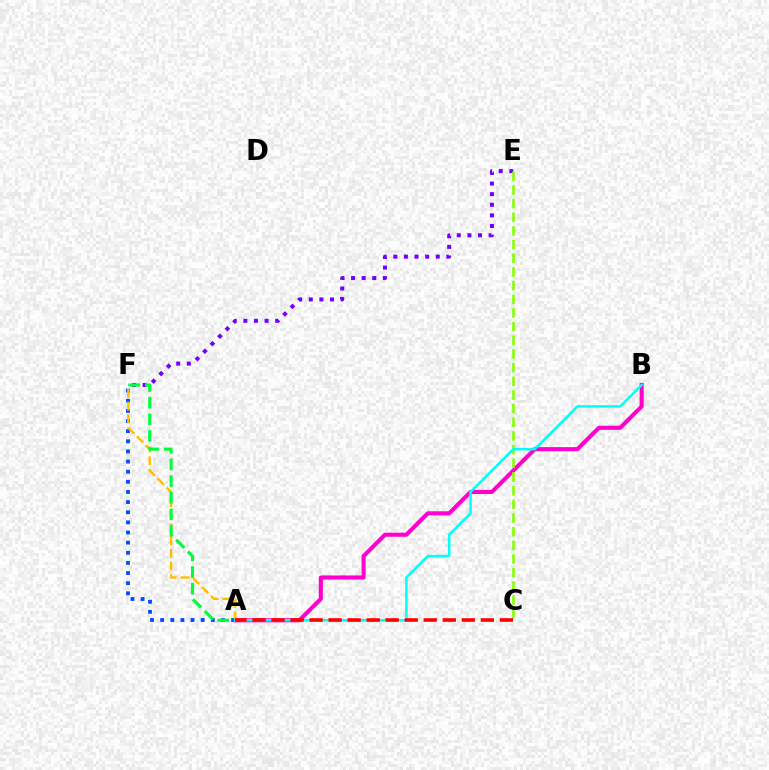{('A', 'F'): [{'color': '#004bff', 'line_style': 'dotted', 'thickness': 2.75}, {'color': '#ffbd00', 'line_style': 'dashed', 'thickness': 1.72}, {'color': '#00ff39', 'line_style': 'dashed', 'thickness': 2.26}], ('A', 'B'): [{'color': '#ff00cf', 'line_style': 'solid', 'thickness': 2.95}, {'color': '#00fff6', 'line_style': 'solid', 'thickness': 1.79}], ('E', 'F'): [{'color': '#7200ff', 'line_style': 'dotted', 'thickness': 2.88}], ('C', 'E'): [{'color': '#84ff00', 'line_style': 'dashed', 'thickness': 1.86}], ('A', 'C'): [{'color': '#ff0000', 'line_style': 'dashed', 'thickness': 2.58}]}